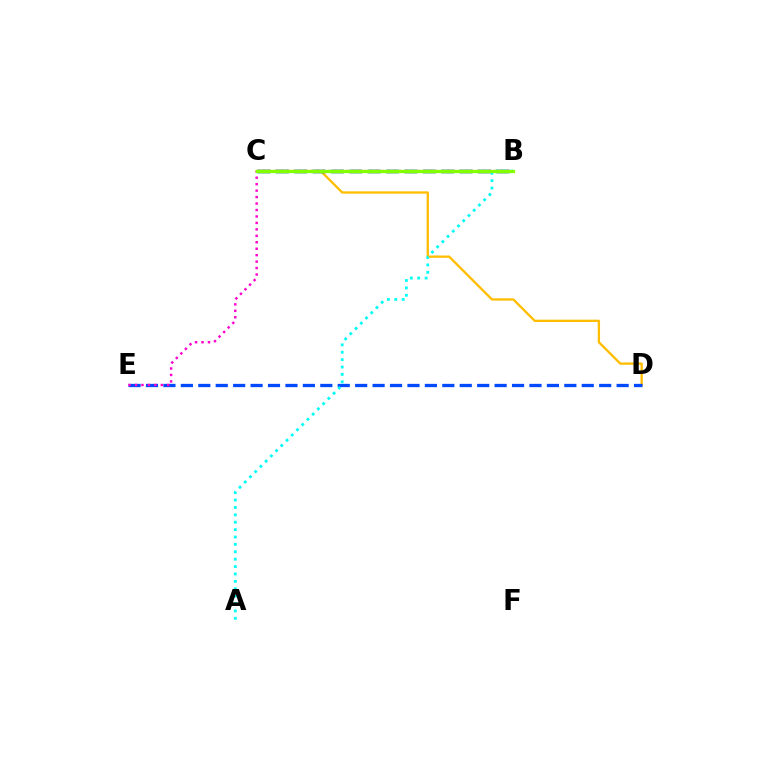{('C', 'D'): [{'color': '#ffbd00', 'line_style': 'solid', 'thickness': 1.66}], ('D', 'E'): [{'color': '#004bff', 'line_style': 'dashed', 'thickness': 2.37}], ('B', 'C'): [{'color': '#7200ff', 'line_style': 'dashed', 'thickness': 2.5}, {'color': '#00ff39', 'line_style': 'dashed', 'thickness': 2.49}, {'color': '#ff0000', 'line_style': 'dotted', 'thickness': 1.61}, {'color': '#84ff00', 'line_style': 'solid', 'thickness': 2.34}], ('C', 'E'): [{'color': '#ff00cf', 'line_style': 'dotted', 'thickness': 1.75}], ('A', 'B'): [{'color': '#00fff6', 'line_style': 'dotted', 'thickness': 2.01}]}